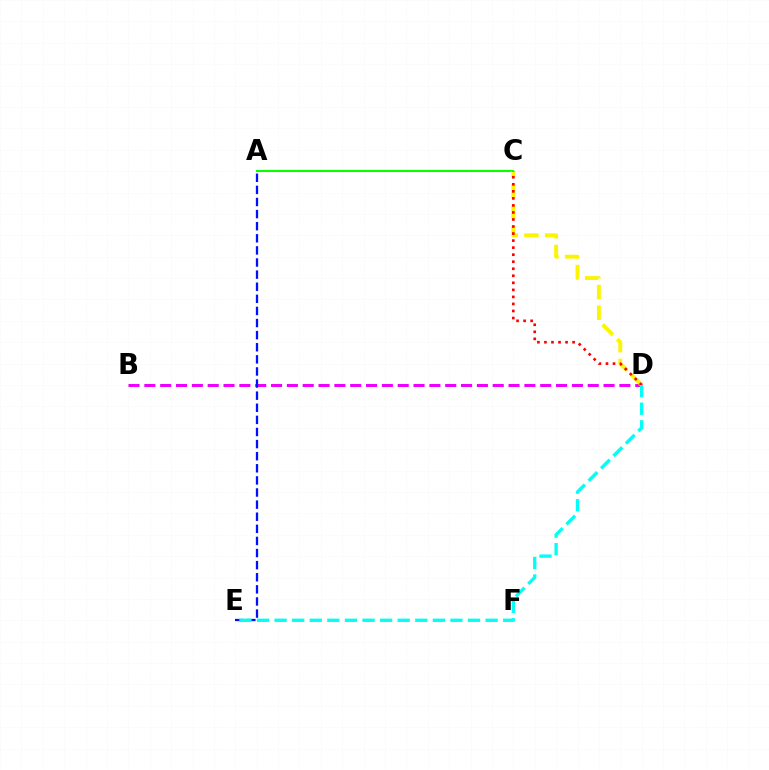{('B', 'D'): [{'color': '#ee00ff', 'line_style': 'dashed', 'thickness': 2.15}], ('A', 'C'): [{'color': '#08ff00', 'line_style': 'solid', 'thickness': 1.51}], ('C', 'D'): [{'color': '#fcf500', 'line_style': 'dashed', 'thickness': 2.81}, {'color': '#ff0000', 'line_style': 'dotted', 'thickness': 1.91}], ('A', 'E'): [{'color': '#0010ff', 'line_style': 'dashed', 'thickness': 1.64}], ('D', 'E'): [{'color': '#00fff6', 'line_style': 'dashed', 'thickness': 2.39}]}